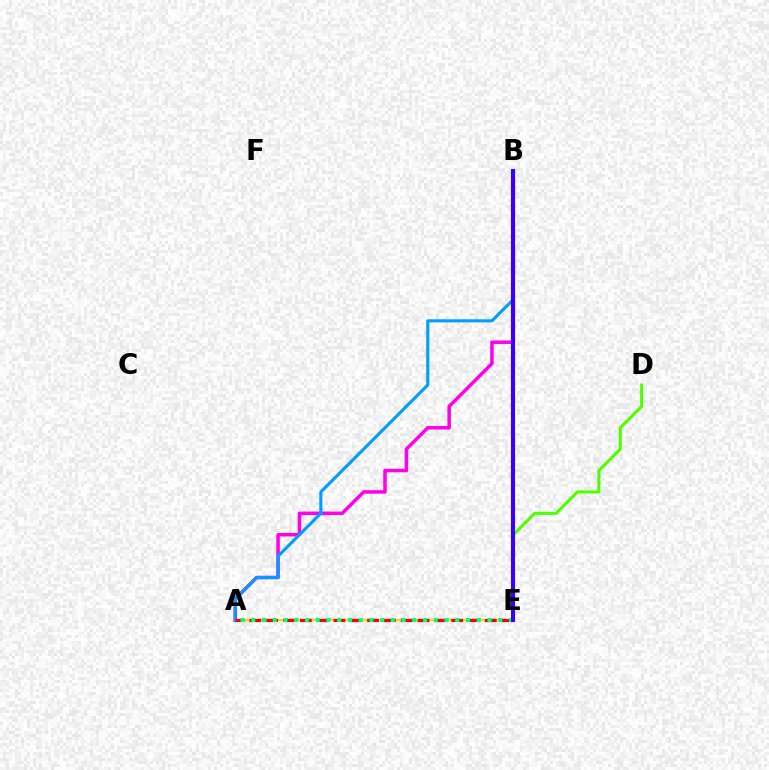{('A', 'E'): [{'color': '#ffd500', 'line_style': 'solid', 'thickness': 1.68}, {'color': '#ff0000', 'line_style': 'dashed', 'thickness': 2.28}, {'color': '#00ff86', 'line_style': 'dotted', 'thickness': 2.92}], ('D', 'E'): [{'color': '#4fff00', 'line_style': 'solid', 'thickness': 2.21}], ('A', 'B'): [{'color': '#ff00ed', 'line_style': 'solid', 'thickness': 2.53}, {'color': '#009eff', 'line_style': 'solid', 'thickness': 2.24}], ('B', 'E'): [{'color': '#3700ff', 'line_style': 'solid', 'thickness': 2.95}]}